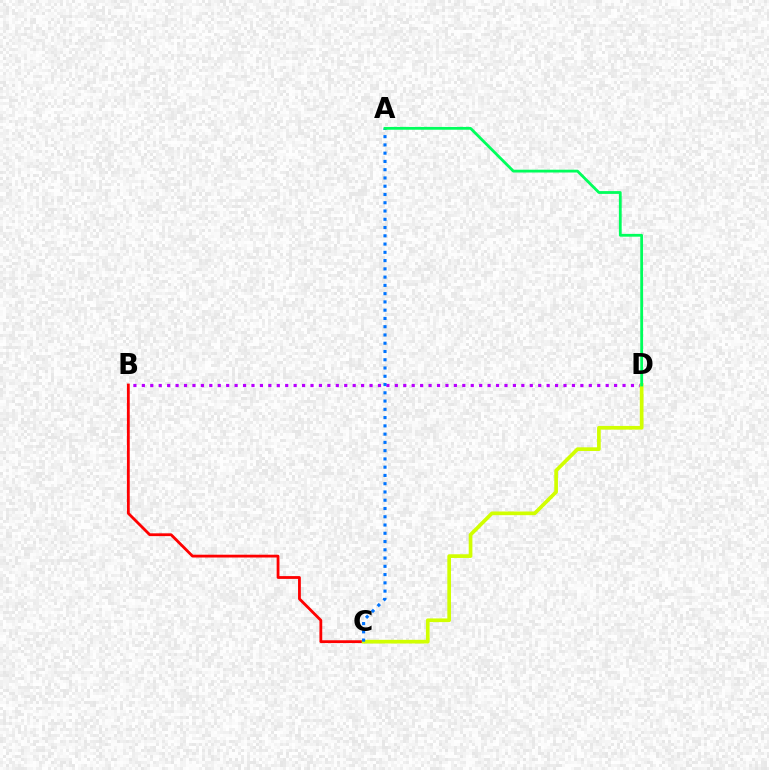{('B', 'C'): [{'color': '#ff0000', 'line_style': 'solid', 'thickness': 2.01}], ('B', 'D'): [{'color': '#b900ff', 'line_style': 'dotted', 'thickness': 2.29}], ('C', 'D'): [{'color': '#d1ff00', 'line_style': 'solid', 'thickness': 2.65}], ('A', 'C'): [{'color': '#0074ff', 'line_style': 'dotted', 'thickness': 2.25}], ('A', 'D'): [{'color': '#00ff5c', 'line_style': 'solid', 'thickness': 2.02}]}